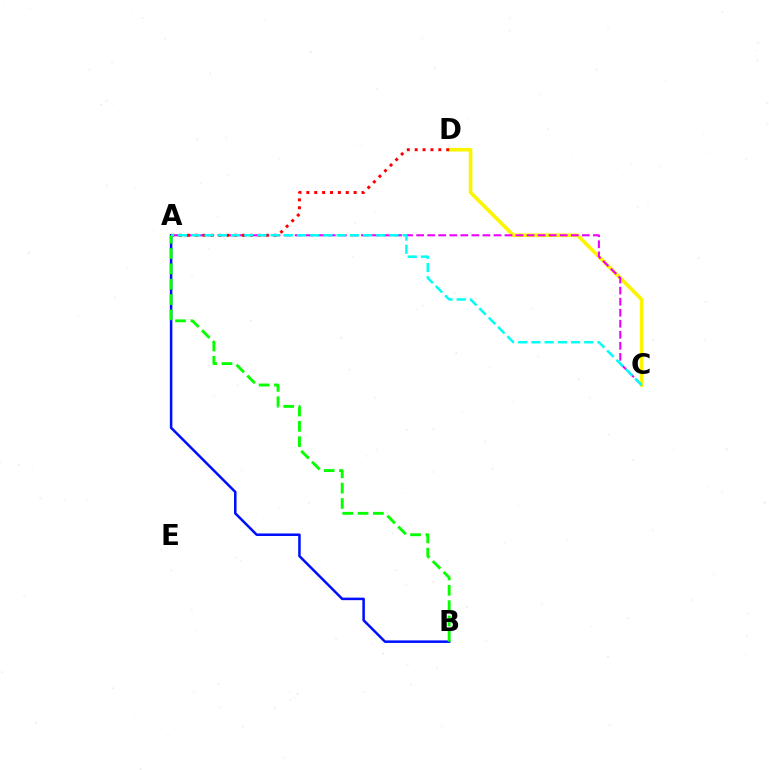{('C', 'D'): [{'color': '#fcf500', 'line_style': 'solid', 'thickness': 2.62}], ('A', 'C'): [{'color': '#ee00ff', 'line_style': 'dashed', 'thickness': 1.5}, {'color': '#00fff6', 'line_style': 'dashed', 'thickness': 1.79}], ('A', 'D'): [{'color': '#ff0000', 'line_style': 'dotted', 'thickness': 2.14}], ('A', 'B'): [{'color': '#0010ff', 'line_style': 'solid', 'thickness': 1.82}, {'color': '#08ff00', 'line_style': 'dashed', 'thickness': 2.08}]}